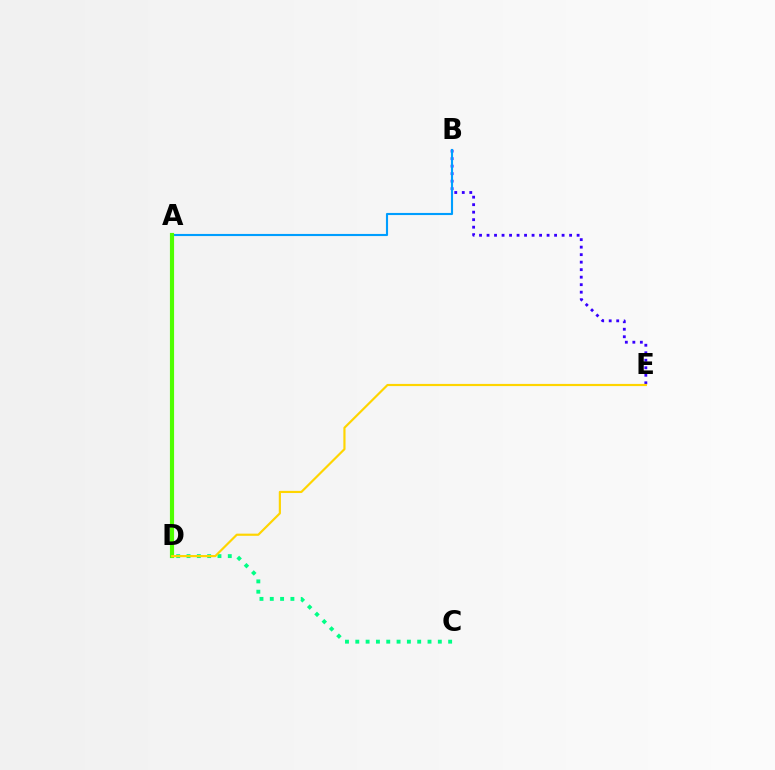{('B', 'E'): [{'color': '#3700ff', 'line_style': 'dotted', 'thickness': 2.04}], ('A', 'D'): [{'color': '#ff00ed', 'line_style': 'solid', 'thickness': 2.6}, {'color': '#ff0000', 'line_style': 'dashed', 'thickness': 2.82}, {'color': '#4fff00', 'line_style': 'solid', 'thickness': 2.99}], ('A', 'B'): [{'color': '#009eff', 'line_style': 'solid', 'thickness': 1.52}], ('C', 'D'): [{'color': '#00ff86', 'line_style': 'dotted', 'thickness': 2.8}], ('D', 'E'): [{'color': '#ffd500', 'line_style': 'solid', 'thickness': 1.57}]}